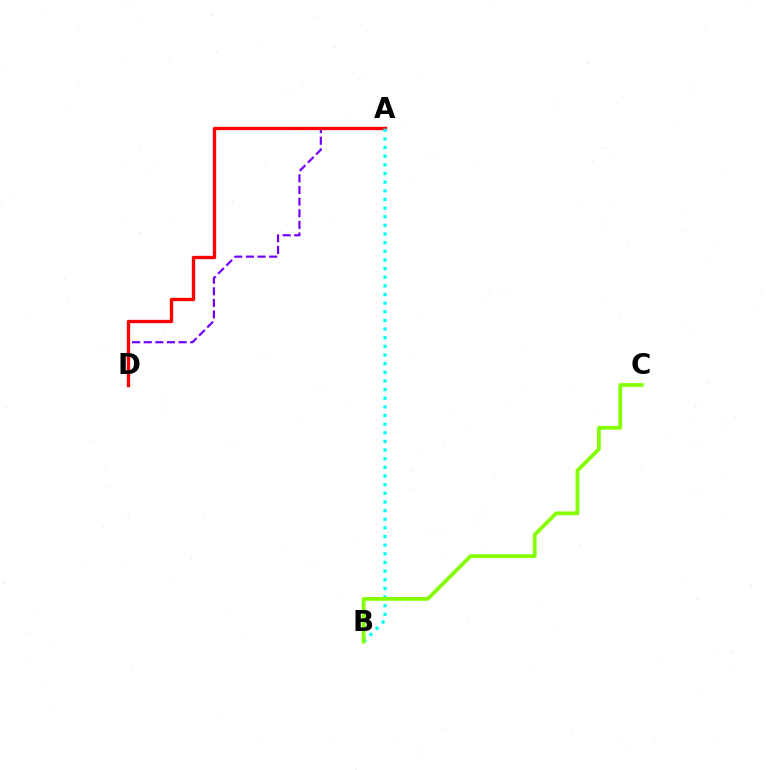{('A', 'D'): [{'color': '#7200ff', 'line_style': 'dashed', 'thickness': 1.58}, {'color': '#ff0000', 'line_style': 'solid', 'thickness': 2.41}], ('A', 'B'): [{'color': '#00fff6', 'line_style': 'dotted', 'thickness': 2.35}], ('B', 'C'): [{'color': '#84ff00', 'line_style': 'solid', 'thickness': 2.71}]}